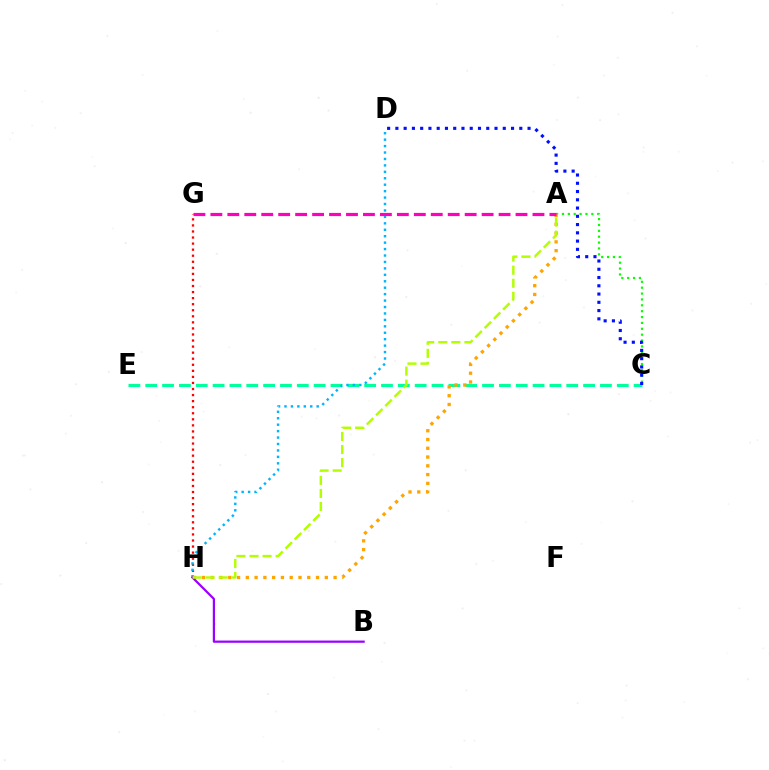{('C', 'E'): [{'color': '#00ff9d', 'line_style': 'dashed', 'thickness': 2.29}], ('G', 'H'): [{'color': '#ff0000', 'line_style': 'dotted', 'thickness': 1.65}], ('A', 'C'): [{'color': '#08ff00', 'line_style': 'dotted', 'thickness': 1.6}], ('D', 'H'): [{'color': '#00b5ff', 'line_style': 'dotted', 'thickness': 1.75}], ('A', 'H'): [{'color': '#ffa500', 'line_style': 'dotted', 'thickness': 2.38}, {'color': '#b3ff00', 'line_style': 'dashed', 'thickness': 1.77}], ('B', 'H'): [{'color': '#9b00ff', 'line_style': 'solid', 'thickness': 1.6}], ('C', 'D'): [{'color': '#0010ff', 'line_style': 'dotted', 'thickness': 2.24}], ('A', 'G'): [{'color': '#ff00bd', 'line_style': 'dashed', 'thickness': 2.3}]}